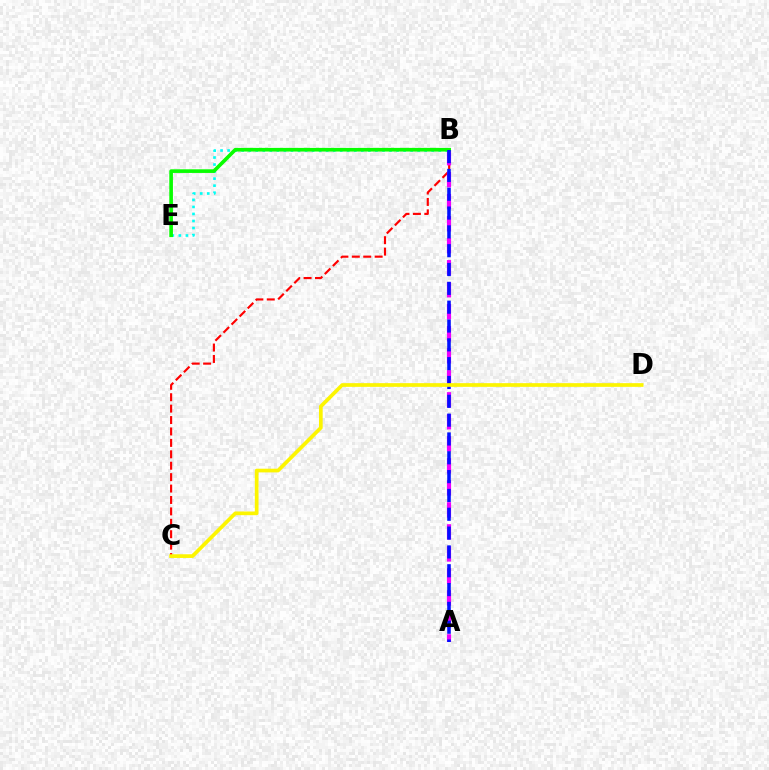{('B', 'C'): [{'color': '#ff0000', 'line_style': 'dashed', 'thickness': 1.55}], ('B', 'E'): [{'color': '#00fff6', 'line_style': 'dotted', 'thickness': 1.91}, {'color': '#08ff00', 'line_style': 'solid', 'thickness': 2.62}], ('A', 'B'): [{'color': '#ee00ff', 'line_style': 'dashed', 'thickness': 2.99}, {'color': '#0010ff', 'line_style': 'dashed', 'thickness': 2.56}], ('C', 'D'): [{'color': '#fcf500', 'line_style': 'solid', 'thickness': 2.66}]}